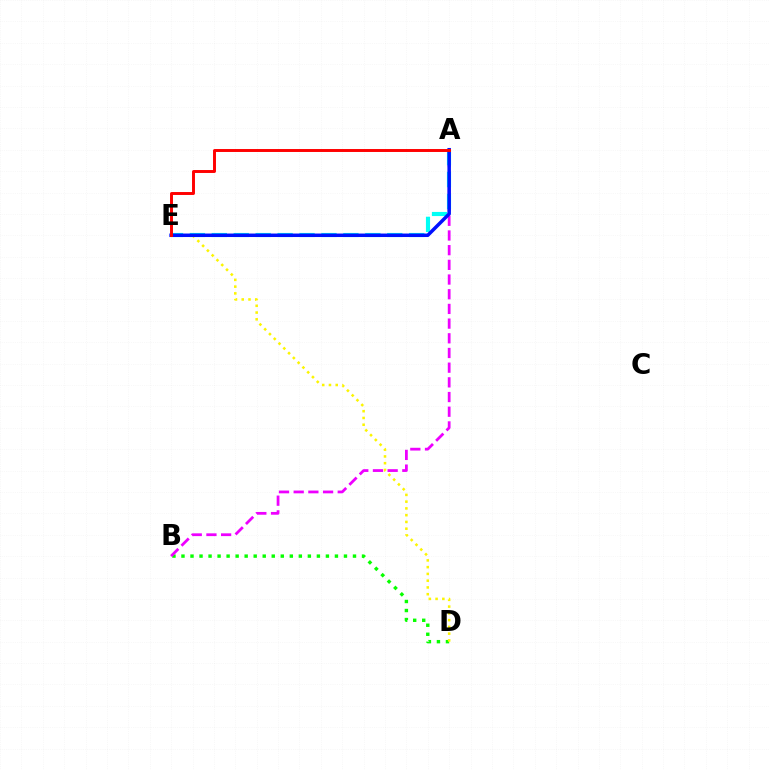{('B', 'D'): [{'color': '#08ff00', 'line_style': 'dotted', 'thickness': 2.45}], ('A', 'B'): [{'color': '#ee00ff', 'line_style': 'dashed', 'thickness': 2.0}], ('A', 'E'): [{'color': '#00fff6', 'line_style': 'dashed', 'thickness': 2.98}, {'color': '#0010ff', 'line_style': 'solid', 'thickness': 2.52}, {'color': '#ff0000', 'line_style': 'solid', 'thickness': 2.11}], ('D', 'E'): [{'color': '#fcf500', 'line_style': 'dotted', 'thickness': 1.84}]}